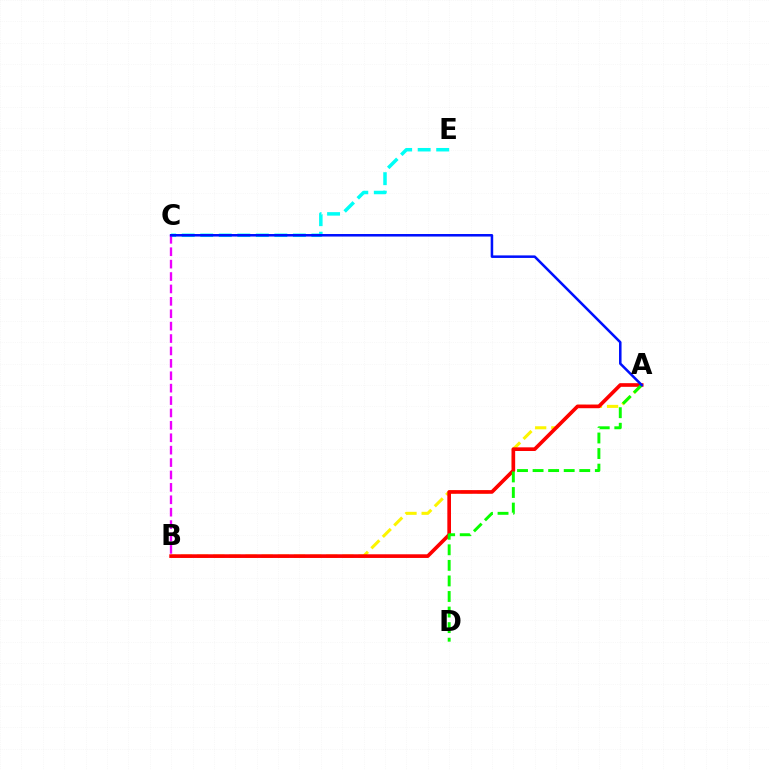{('C', 'E'): [{'color': '#00fff6', 'line_style': 'dashed', 'thickness': 2.52}], ('B', 'C'): [{'color': '#ee00ff', 'line_style': 'dashed', 'thickness': 1.68}], ('A', 'B'): [{'color': '#fcf500', 'line_style': 'dashed', 'thickness': 2.19}, {'color': '#ff0000', 'line_style': 'solid', 'thickness': 2.63}], ('A', 'D'): [{'color': '#08ff00', 'line_style': 'dashed', 'thickness': 2.11}], ('A', 'C'): [{'color': '#0010ff', 'line_style': 'solid', 'thickness': 1.82}]}